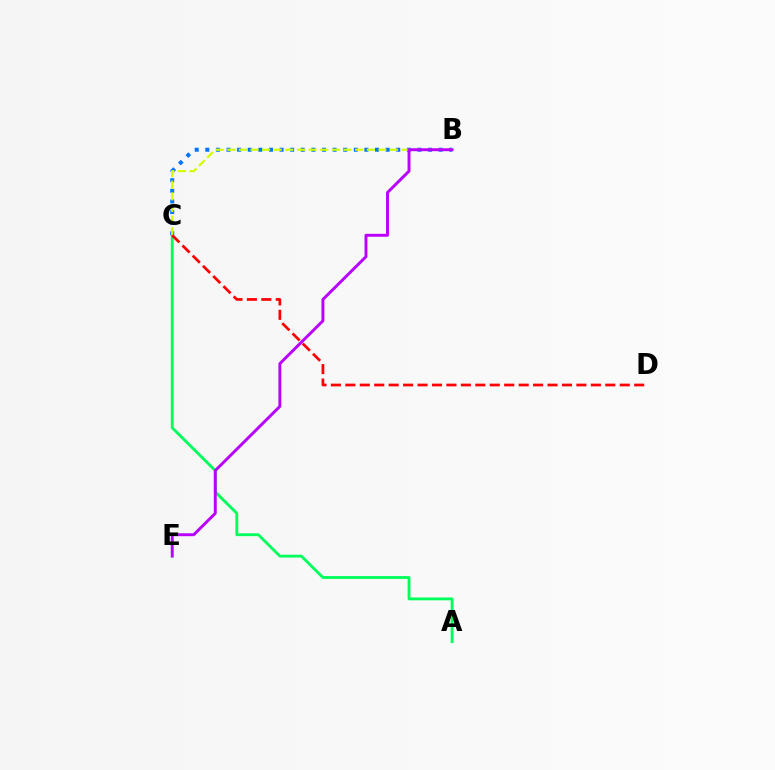{('A', 'C'): [{'color': '#00ff5c', 'line_style': 'solid', 'thickness': 2.04}], ('B', 'C'): [{'color': '#0074ff', 'line_style': 'dotted', 'thickness': 2.88}, {'color': '#d1ff00', 'line_style': 'dashed', 'thickness': 1.58}], ('C', 'D'): [{'color': '#ff0000', 'line_style': 'dashed', 'thickness': 1.96}], ('B', 'E'): [{'color': '#b900ff', 'line_style': 'solid', 'thickness': 2.11}]}